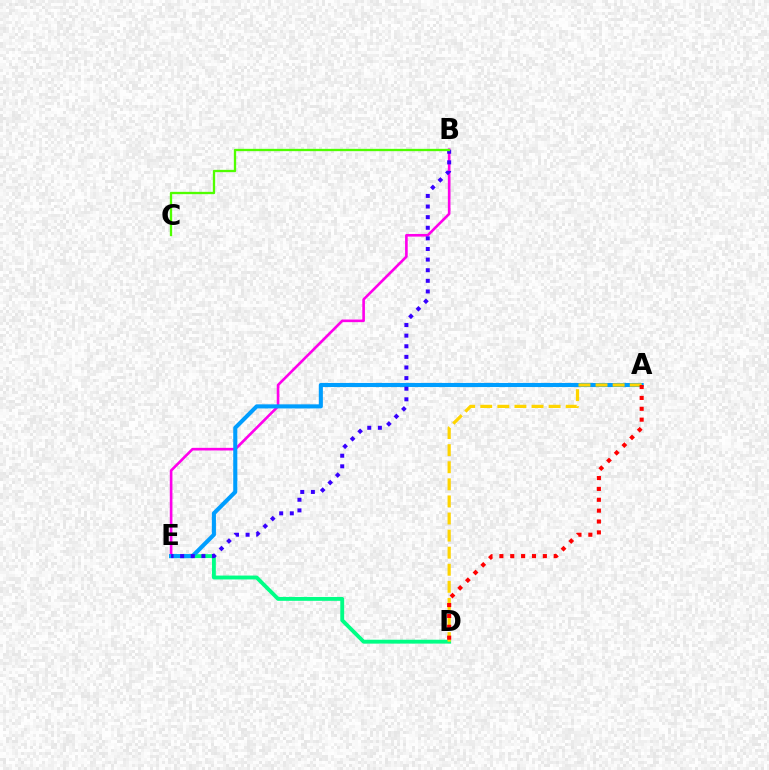{('D', 'E'): [{'color': '#00ff86', 'line_style': 'solid', 'thickness': 2.79}], ('B', 'E'): [{'color': '#ff00ed', 'line_style': 'solid', 'thickness': 1.9}, {'color': '#3700ff', 'line_style': 'dotted', 'thickness': 2.88}], ('A', 'E'): [{'color': '#009eff', 'line_style': 'solid', 'thickness': 2.94}], ('A', 'D'): [{'color': '#ffd500', 'line_style': 'dashed', 'thickness': 2.32}, {'color': '#ff0000', 'line_style': 'dotted', 'thickness': 2.95}], ('B', 'C'): [{'color': '#4fff00', 'line_style': 'solid', 'thickness': 1.67}]}